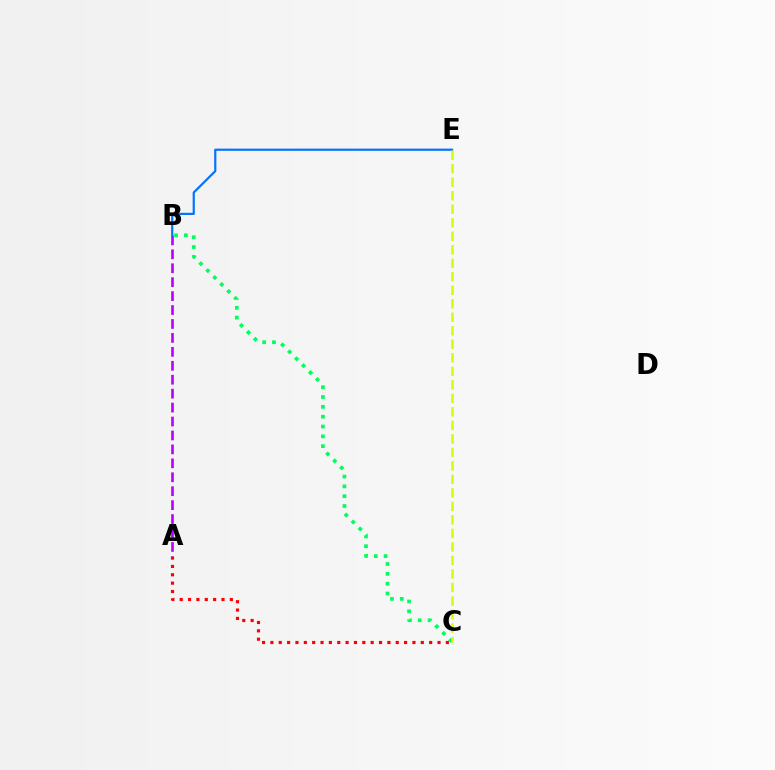{('B', 'C'): [{'color': '#00ff5c', 'line_style': 'dotted', 'thickness': 2.67}], ('A', 'C'): [{'color': '#ff0000', 'line_style': 'dotted', 'thickness': 2.27}], ('A', 'B'): [{'color': '#b900ff', 'line_style': 'dashed', 'thickness': 1.89}], ('B', 'E'): [{'color': '#0074ff', 'line_style': 'solid', 'thickness': 1.58}], ('C', 'E'): [{'color': '#d1ff00', 'line_style': 'dashed', 'thickness': 1.84}]}